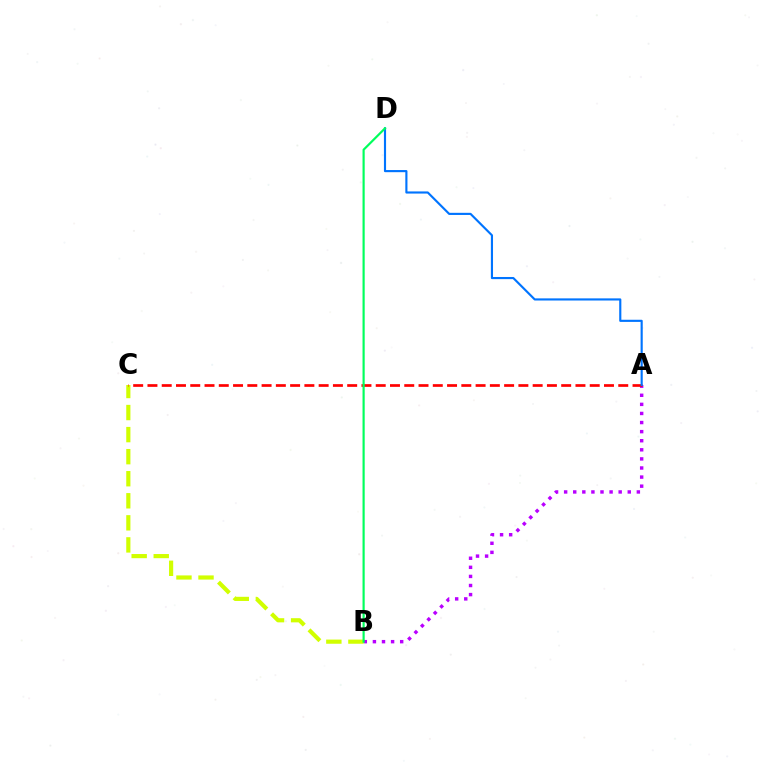{('A', 'B'): [{'color': '#b900ff', 'line_style': 'dotted', 'thickness': 2.47}], ('B', 'C'): [{'color': '#d1ff00', 'line_style': 'dashed', 'thickness': 3.0}], ('A', 'C'): [{'color': '#ff0000', 'line_style': 'dashed', 'thickness': 1.94}], ('A', 'D'): [{'color': '#0074ff', 'line_style': 'solid', 'thickness': 1.54}], ('B', 'D'): [{'color': '#00ff5c', 'line_style': 'solid', 'thickness': 1.57}]}